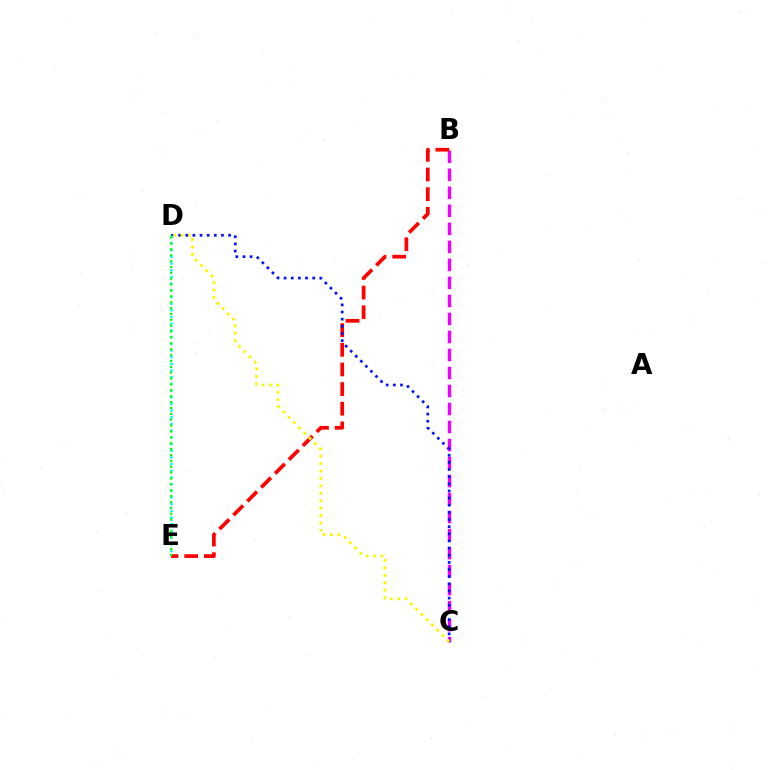{('B', 'C'): [{'color': '#ee00ff', 'line_style': 'dashed', 'thickness': 2.45}], ('B', 'E'): [{'color': '#ff0000', 'line_style': 'dashed', 'thickness': 2.67}], ('C', 'D'): [{'color': '#0010ff', 'line_style': 'dotted', 'thickness': 1.94}, {'color': '#fcf500', 'line_style': 'dotted', 'thickness': 2.02}], ('D', 'E'): [{'color': '#00fff6', 'line_style': 'dotted', 'thickness': 1.82}, {'color': '#08ff00', 'line_style': 'dotted', 'thickness': 1.6}]}